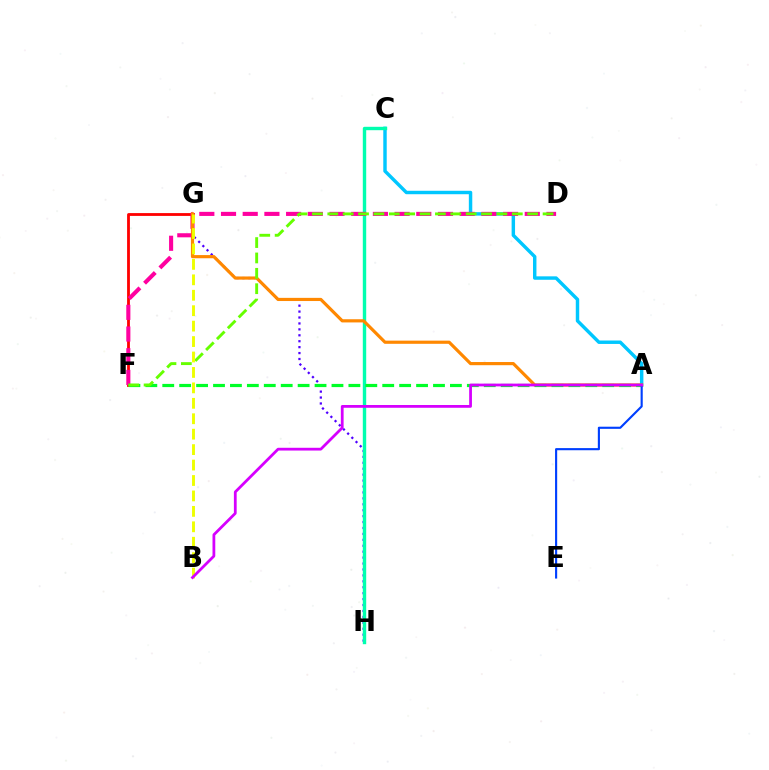{('F', 'G'): [{'color': '#ff0000', 'line_style': 'solid', 'thickness': 2.02}], ('A', 'C'): [{'color': '#00c7ff', 'line_style': 'solid', 'thickness': 2.47}], ('G', 'H'): [{'color': '#4f00ff', 'line_style': 'dotted', 'thickness': 1.61}], ('C', 'H'): [{'color': '#00ffaf', 'line_style': 'solid', 'thickness': 2.45}], ('D', 'F'): [{'color': '#ff00a0', 'line_style': 'dashed', 'thickness': 2.95}, {'color': '#66ff00', 'line_style': 'dashed', 'thickness': 2.09}], ('A', 'G'): [{'color': '#ff8800', 'line_style': 'solid', 'thickness': 2.29}], ('A', 'F'): [{'color': '#00ff27', 'line_style': 'dashed', 'thickness': 2.3}], ('A', 'E'): [{'color': '#003fff', 'line_style': 'solid', 'thickness': 1.54}], ('B', 'G'): [{'color': '#eeff00', 'line_style': 'dashed', 'thickness': 2.1}], ('A', 'B'): [{'color': '#d600ff', 'line_style': 'solid', 'thickness': 1.99}]}